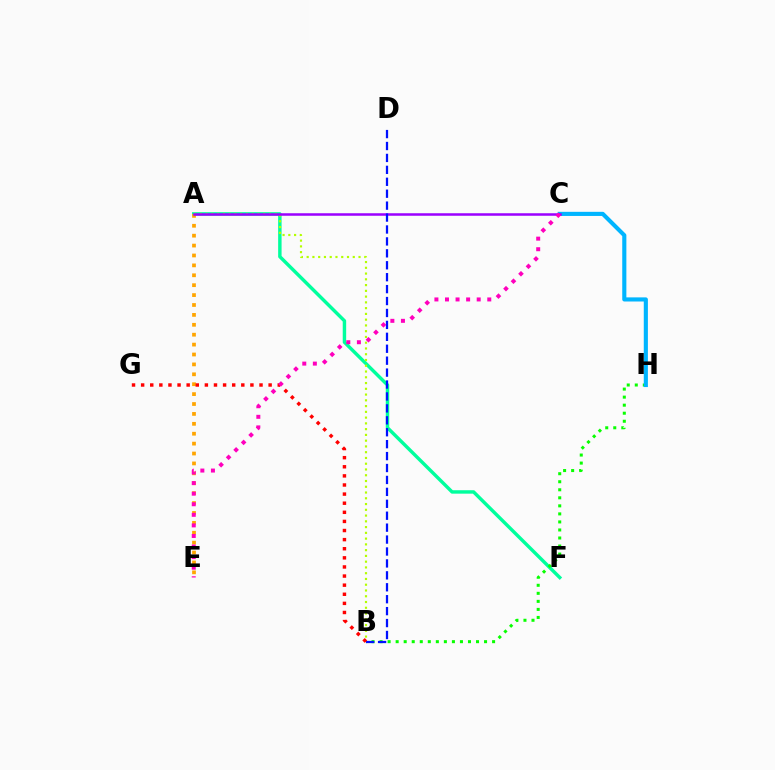{('A', 'F'): [{'color': '#00ff9d', 'line_style': 'solid', 'thickness': 2.47}], ('A', 'E'): [{'color': '#ffa500', 'line_style': 'dotted', 'thickness': 2.69}], ('A', 'B'): [{'color': '#b3ff00', 'line_style': 'dotted', 'thickness': 1.57}], ('B', 'H'): [{'color': '#08ff00', 'line_style': 'dotted', 'thickness': 2.18}], ('C', 'H'): [{'color': '#00b5ff', 'line_style': 'solid', 'thickness': 2.97}], ('A', 'C'): [{'color': '#9b00ff', 'line_style': 'solid', 'thickness': 1.81}], ('B', 'D'): [{'color': '#0010ff', 'line_style': 'dashed', 'thickness': 1.62}], ('B', 'G'): [{'color': '#ff0000', 'line_style': 'dotted', 'thickness': 2.47}], ('C', 'E'): [{'color': '#ff00bd', 'line_style': 'dotted', 'thickness': 2.87}]}